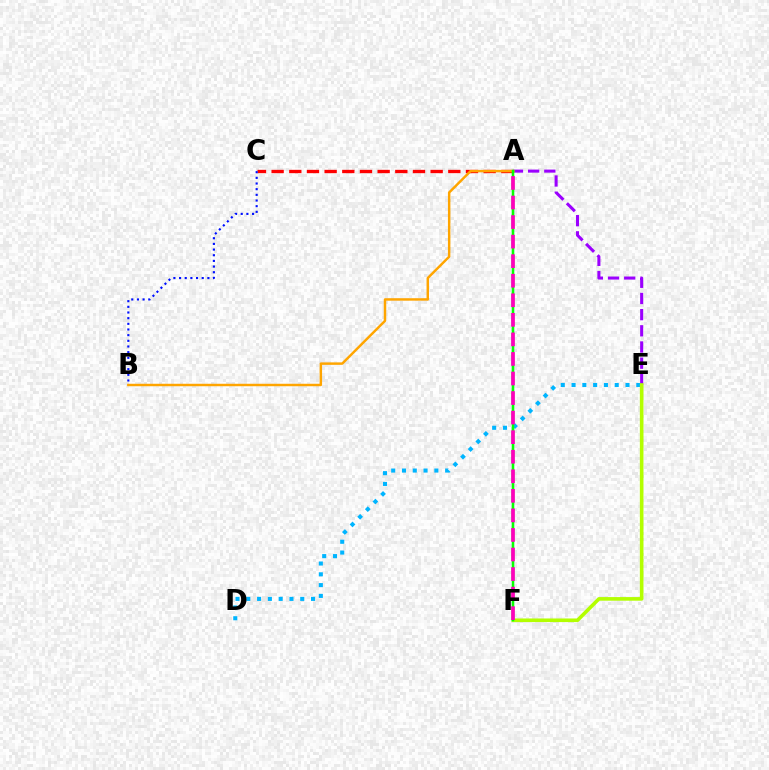{('A', 'E'): [{'color': '#9b00ff', 'line_style': 'dashed', 'thickness': 2.2}], ('D', 'E'): [{'color': '#00b5ff', 'line_style': 'dotted', 'thickness': 2.93}], ('A', 'C'): [{'color': '#ff0000', 'line_style': 'dashed', 'thickness': 2.4}], ('E', 'F'): [{'color': '#b3ff00', 'line_style': 'solid', 'thickness': 2.6}], ('B', 'C'): [{'color': '#0010ff', 'line_style': 'dotted', 'thickness': 1.54}], ('A', 'F'): [{'color': '#00ff9d', 'line_style': 'solid', 'thickness': 1.62}, {'color': '#08ff00', 'line_style': 'solid', 'thickness': 1.75}, {'color': '#ff00bd', 'line_style': 'dashed', 'thickness': 2.66}], ('A', 'B'): [{'color': '#ffa500', 'line_style': 'solid', 'thickness': 1.77}]}